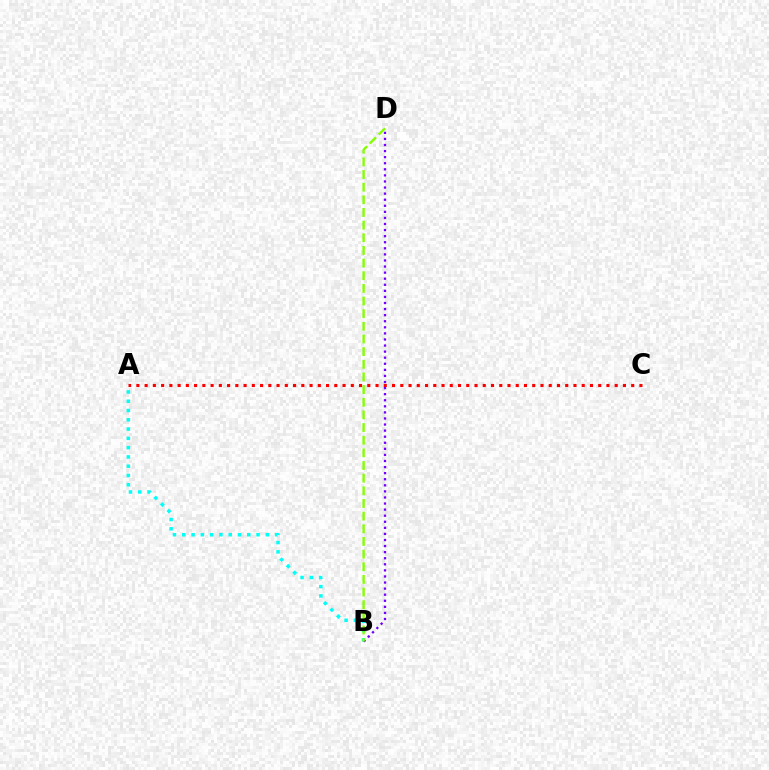{('A', 'B'): [{'color': '#00fff6', 'line_style': 'dotted', 'thickness': 2.52}], ('A', 'C'): [{'color': '#ff0000', 'line_style': 'dotted', 'thickness': 2.24}], ('B', 'D'): [{'color': '#7200ff', 'line_style': 'dotted', 'thickness': 1.65}, {'color': '#84ff00', 'line_style': 'dashed', 'thickness': 1.72}]}